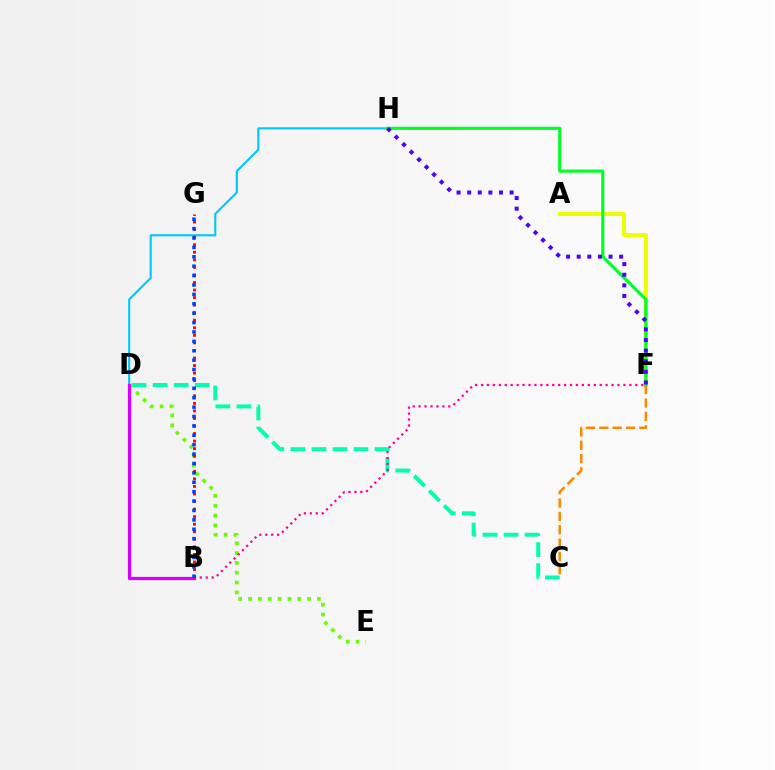{('D', 'H'): [{'color': '#00c7ff', 'line_style': 'solid', 'thickness': 1.53}], ('C', 'D'): [{'color': '#00ffaf', 'line_style': 'dashed', 'thickness': 2.86}], ('A', 'F'): [{'color': '#eeff00', 'line_style': 'solid', 'thickness': 2.87}], ('D', 'E'): [{'color': '#66ff00', 'line_style': 'dotted', 'thickness': 2.67}], ('F', 'H'): [{'color': '#00ff27', 'line_style': 'solid', 'thickness': 2.25}, {'color': '#4f00ff', 'line_style': 'dotted', 'thickness': 2.88}], ('B', 'D'): [{'color': '#d600ff', 'line_style': 'solid', 'thickness': 2.34}], ('C', 'F'): [{'color': '#ff8800', 'line_style': 'dashed', 'thickness': 1.81}], ('B', 'G'): [{'color': '#ff0000', 'line_style': 'dotted', 'thickness': 2.05}, {'color': '#003fff', 'line_style': 'dotted', 'thickness': 2.55}], ('B', 'F'): [{'color': '#ff00a0', 'line_style': 'dotted', 'thickness': 1.61}]}